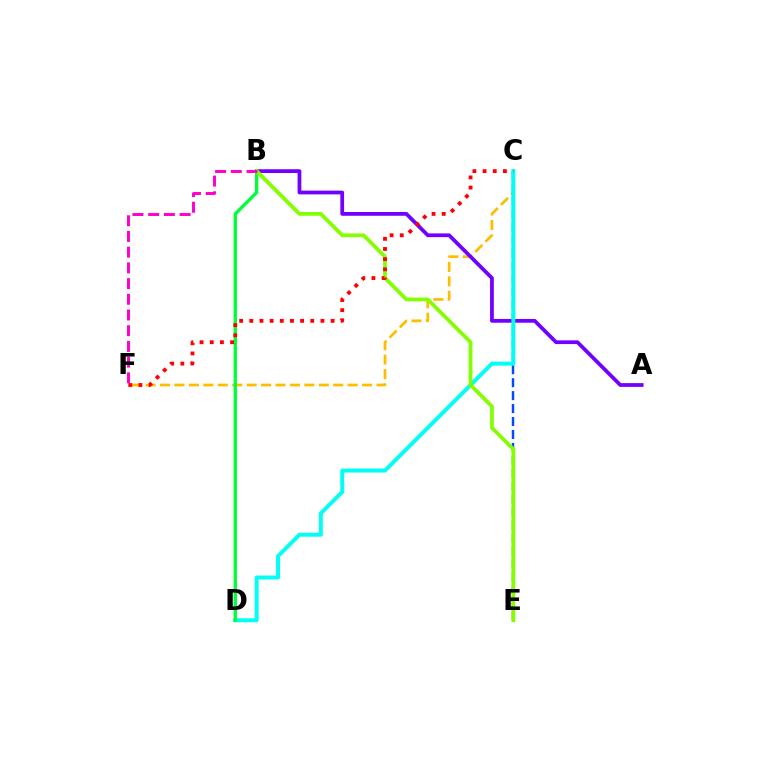{('C', 'F'): [{'color': '#ffbd00', 'line_style': 'dashed', 'thickness': 1.96}, {'color': '#ff0000', 'line_style': 'dotted', 'thickness': 2.76}], ('C', 'E'): [{'color': '#004bff', 'line_style': 'dashed', 'thickness': 1.76}], ('A', 'B'): [{'color': '#7200ff', 'line_style': 'solid', 'thickness': 2.71}], ('C', 'D'): [{'color': '#00fff6', 'line_style': 'solid', 'thickness': 2.85}], ('B', 'D'): [{'color': '#00ff39', 'line_style': 'solid', 'thickness': 2.42}], ('B', 'E'): [{'color': '#84ff00', 'line_style': 'solid', 'thickness': 2.72}], ('B', 'F'): [{'color': '#ff00cf', 'line_style': 'dashed', 'thickness': 2.13}]}